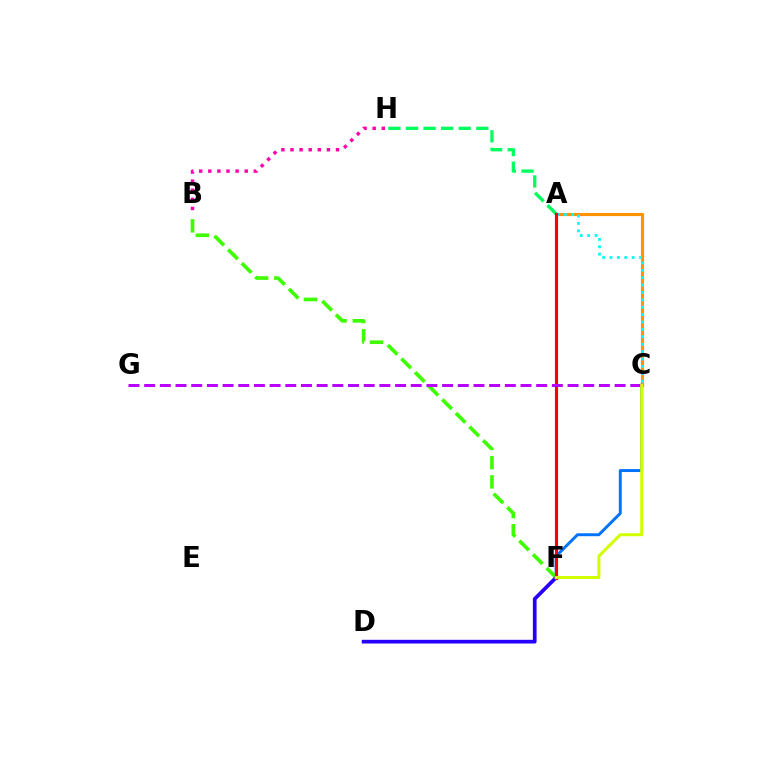{('A', 'C'): [{'color': '#ff9400', 'line_style': 'solid', 'thickness': 2.26}, {'color': '#00fff6', 'line_style': 'dotted', 'thickness': 2.01}], ('C', 'F'): [{'color': '#0074ff', 'line_style': 'solid', 'thickness': 2.12}, {'color': '#d1ff00', 'line_style': 'solid', 'thickness': 2.14}], ('B', 'F'): [{'color': '#3dff00', 'line_style': 'dashed', 'thickness': 2.61}], ('D', 'F'): [{'color': '#2500ff', 'line_style': 'solid', 'thickness': 2.67}], ('B', 'H'): [{'color': '#ff00ac', 'line_style': 'dotted', 'thickness': 2.47}], ('A', 'H'): [{'color': '#00ff5c', 'line_style': 'dashed', 'thickness': 2.39}], ('A', 'F'): [{'color': '#ff0000', 'line_style': 'solid', 'thickness': 2.25}], ('C', 'G'): [{'color': '#b900ff', 'line_style': 'dashed', 'thickness': 2.13}]}